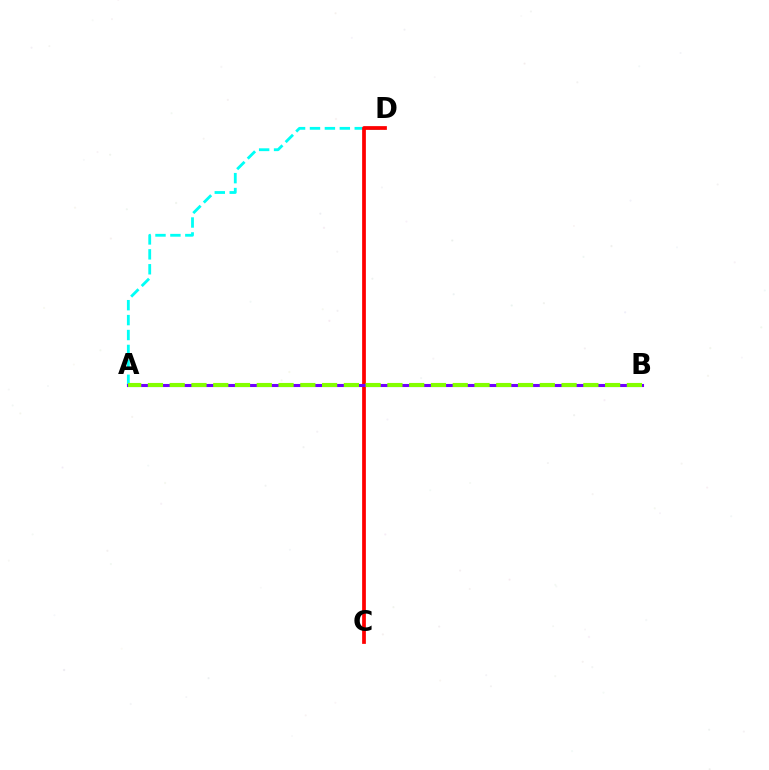{('A', 'D'): [{'color': '#00fff6', 'line_style': 'dashed', 'thickness': 2.03}], ('C', 'D'): [{'color': '#ff0000', 'line_style': 'solid', 'thickness': 2.69}], ('A', 'B'): [{'color': '#7200ff', 'line_style': 'solid', 'thickness': 2.21}, {'color': '#84ff00', 'line_style': 'dashed', 'thickness': 2.96}]}